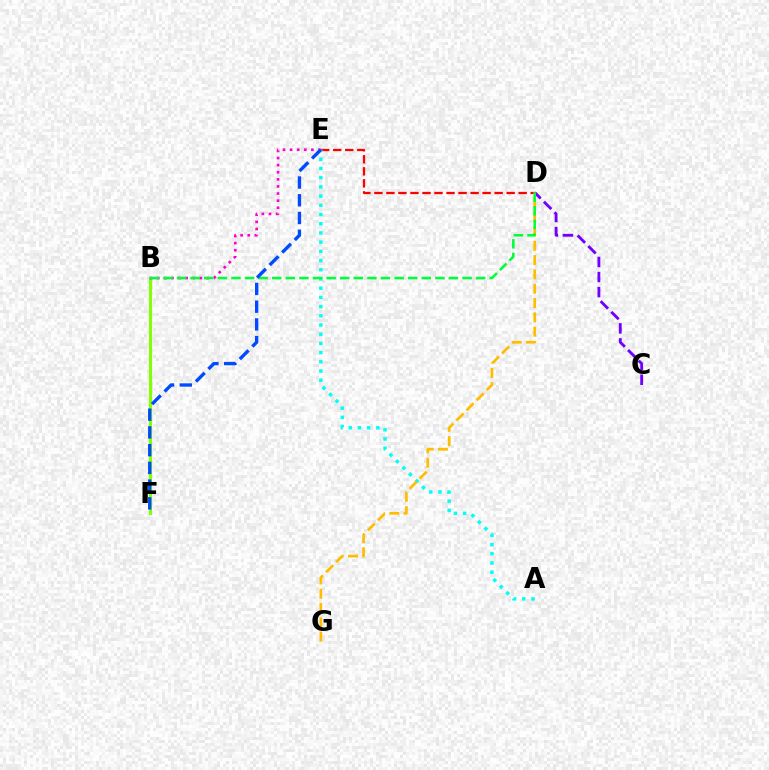{('C', 'D'): [{'color': '#7200ff', 'line_style': 'dashed', 'thickness': 2.04}], ('D', 'E'): [{'color': '#ff0000', 'line_style': 'dashed', 'thickness': 1.63}], ('B', 'F'): [{'color': '#84ff00', 'line_style': 'solid', 'thickness': 2.21}], ('A', 'E'): [{'color': '#00fff6', 'line_style': 'dotted', 'thickness': 2.5}], ('D', 'G'): [{'color': '#ffbd00', 'line_style': 'dashed', 'thickness': 1.94}], ('B', 'E'): [{'color': '#ff00cf', 'line_style': 'dotted', 'thickness': 1.93}], ('B', 'D'): [{'color': '#00ff39', 'line_style': 'dashed', 'thickness': 1.85}], ('E', 'F'): [{'color': '#004bff', 'line_style': 'dashed', 'thickness': 2.41}]}